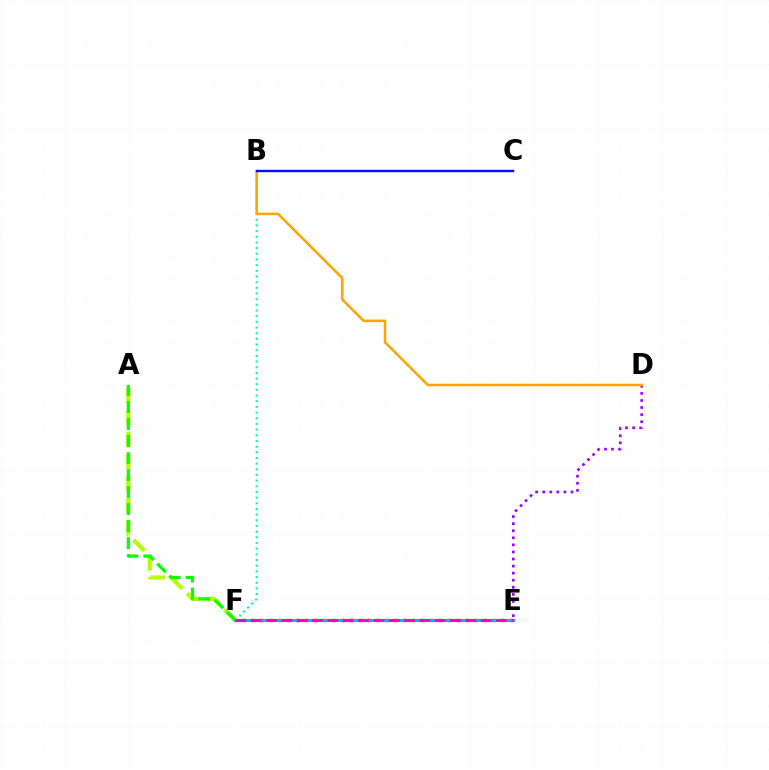{('B', 'F'): [{'color': '#00ff9d', 'line_style': 'dotted', 'thickness': 1.54}], ('A', 'F'): [{'color': '#b3ff00', 'line_style': 'dashed', 'thickness': 2.99}, {'color': '#08ff00', 'line_style': 'dashed', 'thickness': 2.31}], ('E', 'F'): [{'color': '#ff0000', 'line_style': 'dotted', 'thickness': 2.42}, {'color': '#00b5ff', 'line_style': 'solid', 'thickness': 2.21}, {'color': '#ff00bd', 'line_style': 'dashed', 'thickness': 2.08}], ('D', 'E'): [{'color': '#9b00ff', 'line_style': 'dotted', 'thickness': 1.92}], ('B', 'D'): [{'color': '#ffa500', 'line_style': 'solid', 'thickness': 1.84}], ('B', 'C'): [{'color': '#0010ff', 'line_style': 'solid', 'thickness': 1.73}]}